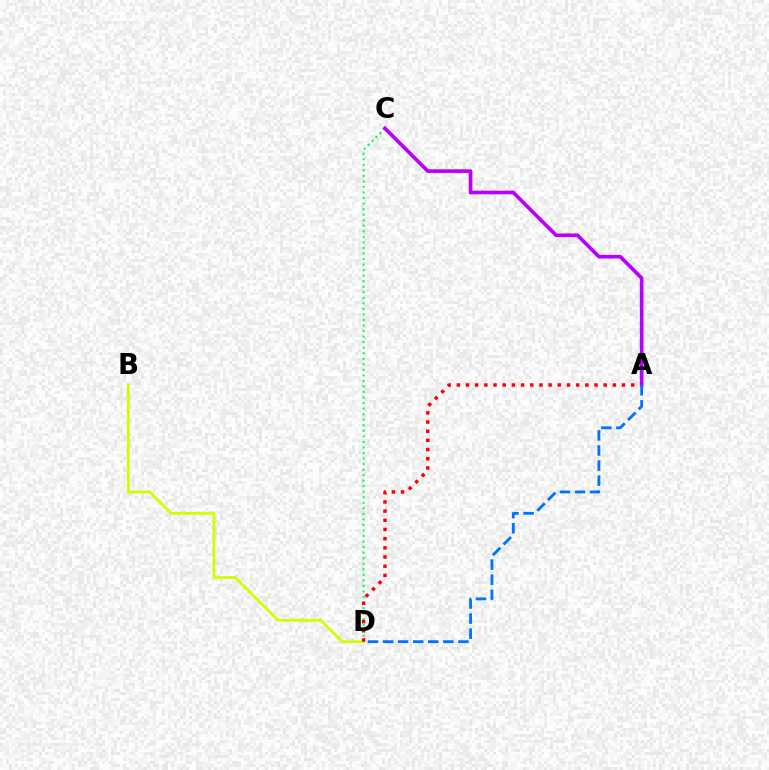{('B', 'D'): [{'color': '#d1ff00', 'line_style': 'solid', 'thickness': 2.01}], ('C', 'D'): [{'color': '#00ff5c', 'line_style': 'dotted', 'thickness': 1.51}], ('A', 'D'): [{'color': '#ff0000', 'line_style': 'dotted', 'thickness': 2.49}, {'color': '#0074ff', 'line_style': 'dashed', 'thickness': 2.05}], ('A', 'C'): [{'color': '#b900ff', 'line_style': 'solid', 'thickness': 2.63}]}